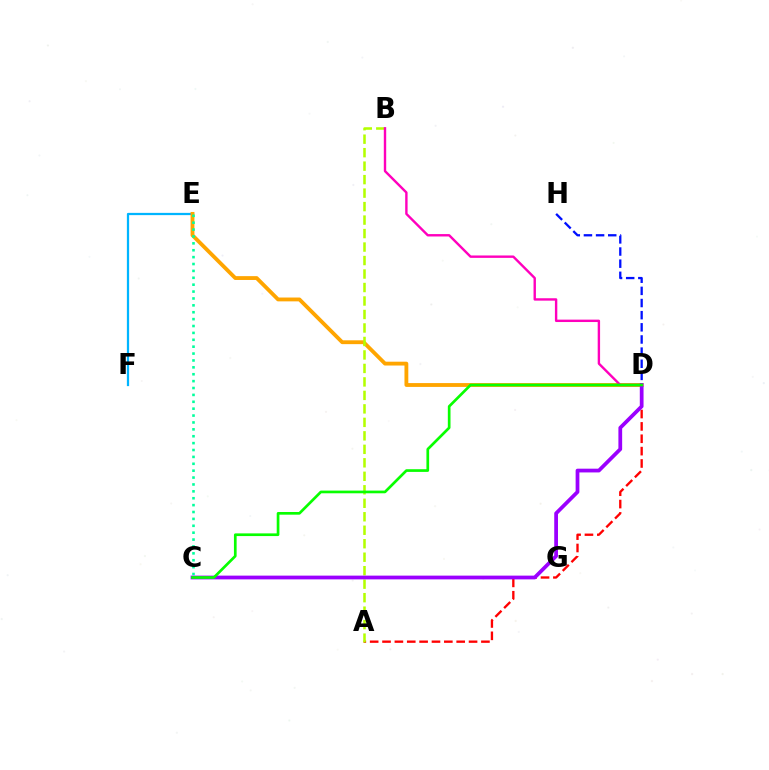{('E', 'F'): [{'color': '#00b5ff', 'line_style': 'solid', 'thickness': 1.62}], ('A', 'D'): [{'color': '#ff0000', 'line_style': 'dashed', 'thickness': 1.68}], ('D', 'E'): [{'color': '#ffa500', 'line_style': 'solid', 'thickness': 2.76}], ('C', 'E'): [{'color': '#00ff9d', 'line_style': 'dotted', 'thickness': 1.87}], ('A', 'B'): [{'color': '#b3ff00', 'line_style': 'dashed', 'thickness': 1.83}], ('B', 'D'): [{'color': '#ff00bd', 'line_style': 'solid', 'thickness': 1.73}], ('D', 'H'): [{'color': '#0010ff', 'line_style': 'dashed', 'thickness': 1.65}], ('C', 'D'): [{'color': '#9b00ff', 'line_style': 'solid', 'thickness': 2.7}, {'color': '#08ff00', 'line_style': 'solid', 'thickness': 1.93}]}